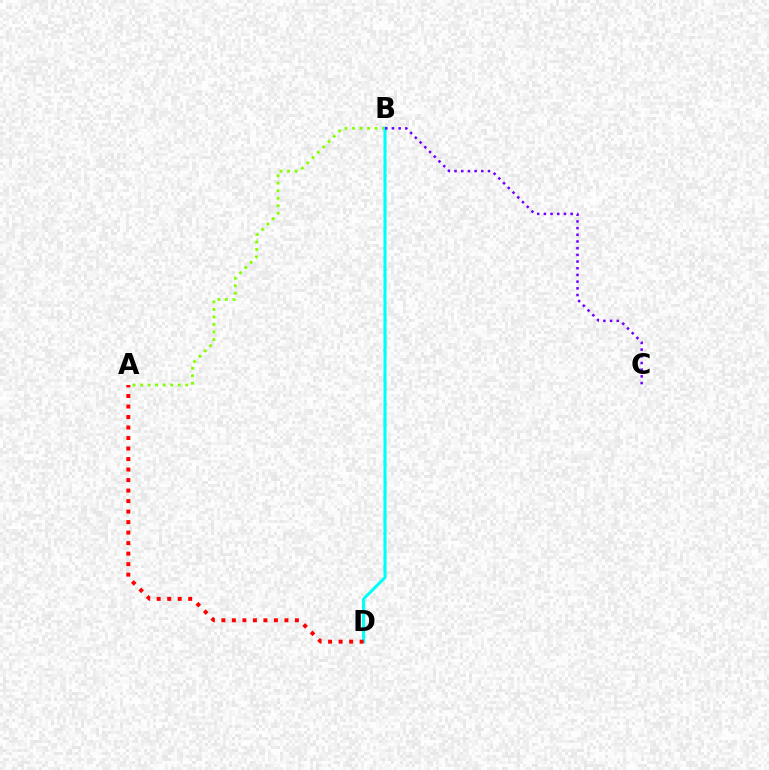{('A', 'B'): [{'color': '#84ff00', 'line_style': 'dotted', 'thickness': 2.04}], ('B', 'D'): [{'color': '#00fff6', 'line_style': 'solid', 'thickness': 2.22}], ('B', 'C'): [{'color': '#7200ff', 'line_style': 'dotted', 'thickness': 1.82}], ('A', 'D'): [{'color': '#ff0000', 'line_style': 'dotted', 'thickness': 2.86}]}